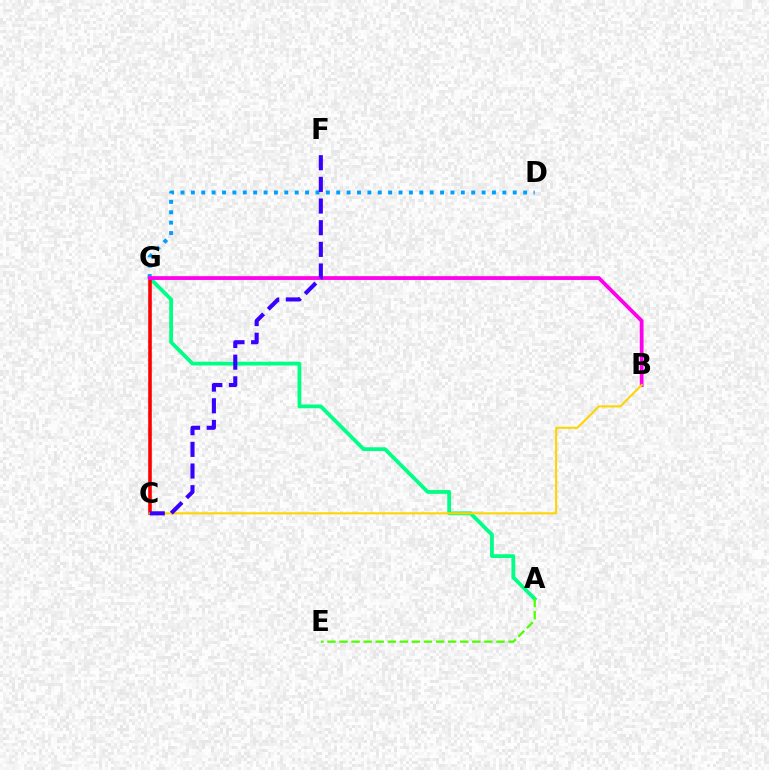{('A', 'G'): [{'color': '#00ff86', 'line_style': 'solid', 'thickness': 2.73}], ('C', 'G'): [{'color': '#ff0000', 'line_style': 'solid', 'thickness': 2.58}], ('D', 'G'): [{'color': '#009eff', 'line_style': 'dotted', 'thickness': 2.82}], ('B', 'G'): [{'color': '#ff00ed', 'line_style': 'solid', 'thickness': 2.72}], ('B', 'C'): [{'color': '#ffd500', 'line_style': 'solid', 'thickness': 1.5}], ('C', 'F'): [{'color': '#3700ff', 'line_style': 'dashed', 'thickness': 2.94}], ('A', 'E'): [{'color': '#4fff00', 'line_style': 'dashed', 'thickness': 1.64}]}